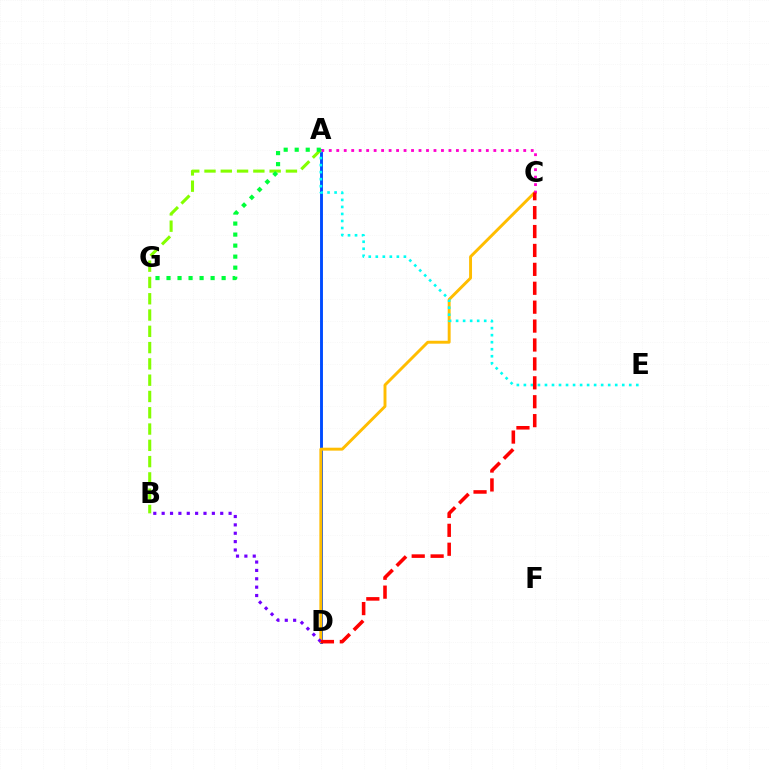{('A', 'D'): [{'color': '#004bff', 'line_style': 'solid', 'thickness': 2.08}], ('C', 'D'): [{'color': '#ffbd00', 'line_style': 'solid', 'thickness': 2.11}, {'color': '#ff0000', 'line_style': 'dashed', 'thickness': 2.57}], ('A', 'E'): [{'color': '#00fff6', 'line_style': 'dotted', 'thickness': 1.91}], ('A', 'B'): [{'color': '#84ff00', 'line_style': 'dashed', 'thickness': 2.21}], ('A', 'C'): [{'color': '#ff00cf', 'line_style': 'dotted', 'thickness': 2.03}], ('A', 'G'): [{'color': '#00ff39', 'line_style': 'dotted', 'thickness': 2.99}], ('B', 'D'): [{'color': '#7200ff', 'line_style': 'dotted', 'thickness': 2.27}]}